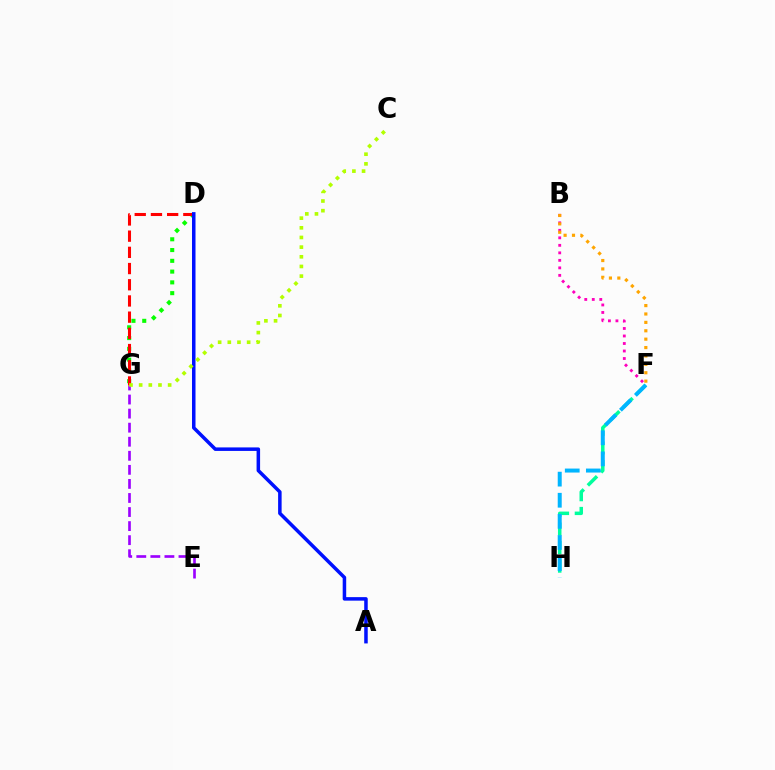{('B', 'F'): [{'color': '#ff00bd', 'line_style': 'dotted', 'thickness': 2.04}, {'color': '#ffa500', 'line_style': 'dotted', 'thickness': 2.28}], ('E', 'G'): [{'color': '#9b00ff', 'line_style': 'dashed', 'thickness': 1.91}], ('F', 'H'): [{'color': '#00ff9d', 'line_style': 'dashed', 'thickness': 2.53}, {'color': '#00b5ff', 'line_style': 'dashed', 'thickness': 2.87}], ('D', 'G'): [{'color': '#08ff00', 'line_style': 'dotted', 'thickness': 2.93}, {'color': '#ff0000', 'line_style': 'dashed', 'thickness': 2.2}], ('A', 'D'): [{'color': '#0010ff', 'line_style': 'solid', 'thickness': 2.53}], ('C', 'G'): [{'color': '#b3ff00', 'line_style': 'dotted', 'thickness': 2.63}]}